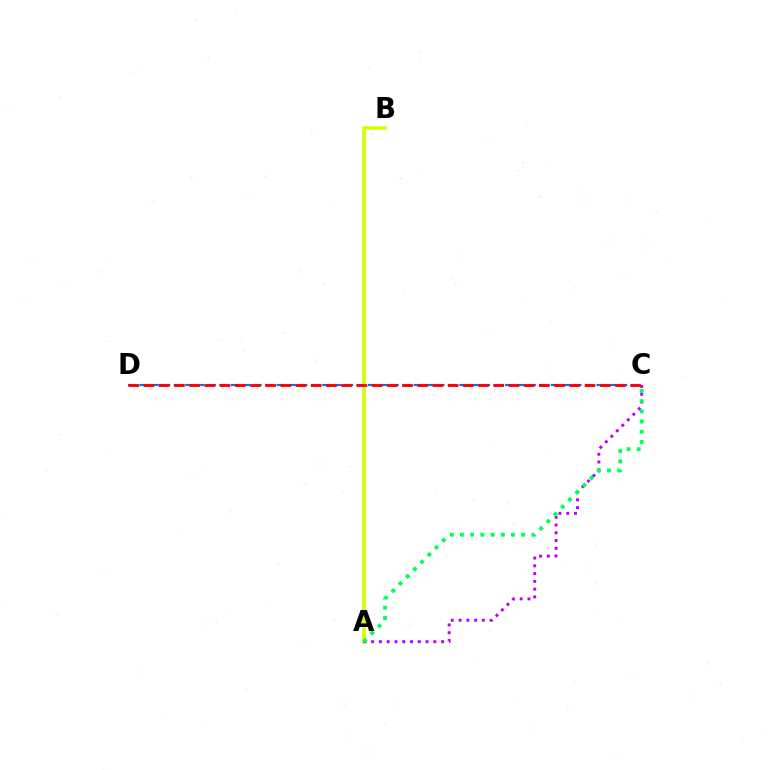{('A', 'B'): [{'color': '#d1ff00', 'line_style': 'solid', 'thickness': 2.58}], ('A', 'C'): [{'color': '#b900ff', 'line_style': 'dotted', 'thickness': 2.11}, {'color': '#00ff5c', 'line_style': 'dotted', 'thickness': 2.78}], ('C', 'D'): [{'color': '#0074ff', 'line_style': 'dashed', 'thickness': 1.55}, {'color': '#ff0000', 'line_style': 'dashed', 'thickness': 2.07}]}